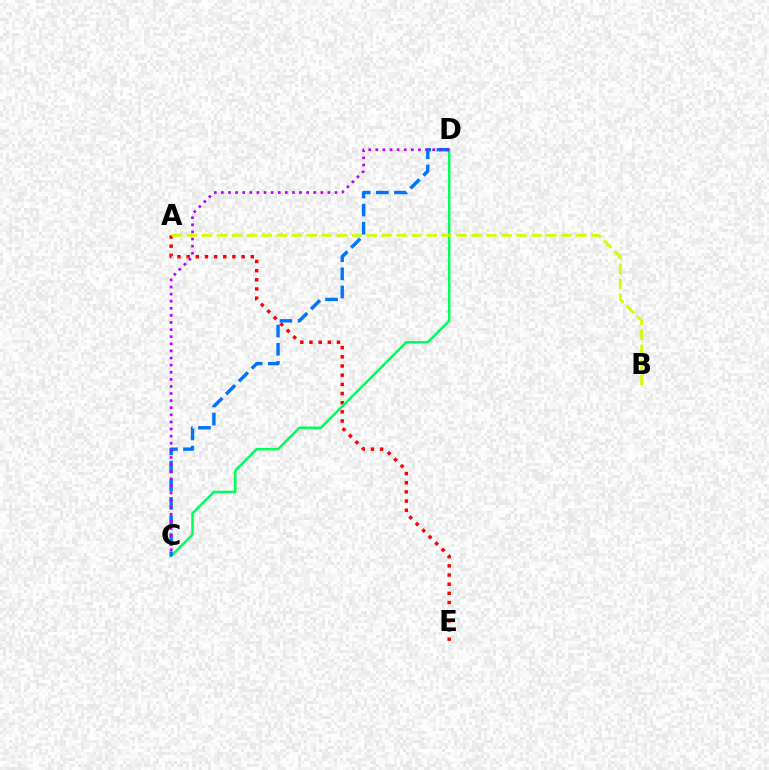{('A', 'E'): [{'color': '#ff0000', 'line_style': 'dotted', 'thickness': 2.49}], ('C', 'D'): [{'color': '#00ff5c', 'line_style': 'solid', 'thickness': 1.8}, {'color': '#0074ff', 'line_style': 'dashed', 'thickness': 2.47}, {'color': '#b900ff', 'line_style': 'dotted', 'thickness': 1.93}], ('A', 'B'): [{'color': '#d1ff00', 'line_style': 'dashed', 'thickness': 2.03}]}